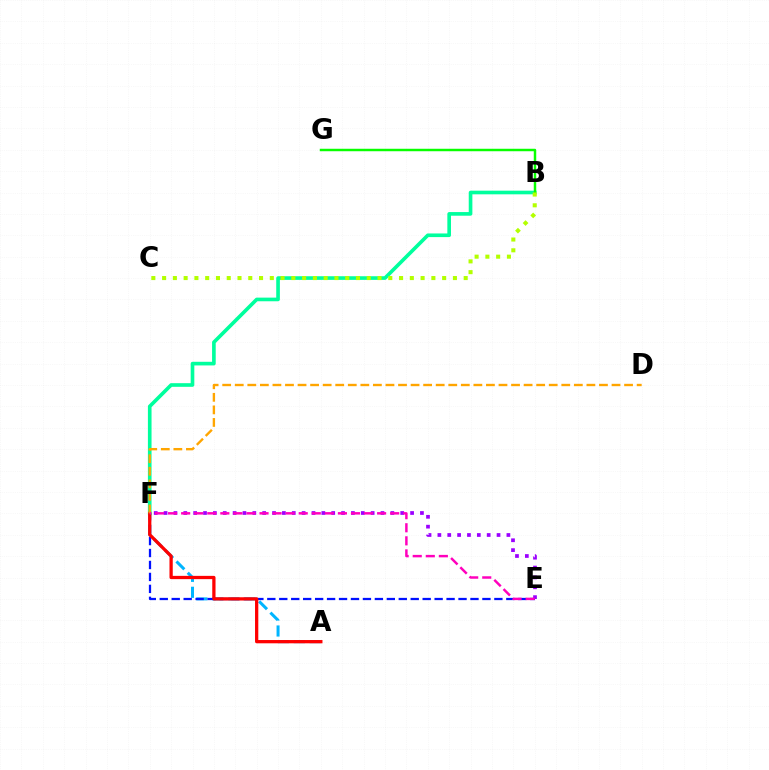{('A', 'F'): [{'color': '#00b5ff', 'line_style': 'dashed', 'thickness': 2.17}, {'color': '#ff0000', 'line_style': 'solid', 'thickness': 2.35}], ('B', 'F'): [{'color': '#00ff9d', 'line_style': 'solid', 'thickness': 2.62}], ('E', 'F'): [{'color': '#0010ff', 'line_style': 'dashed', 'thickness': 1.62}, {'color': '#9b00ff', 'line_style': 'dotted', 'thickness': 2.68}, {'color': '#ff00bd', 'line_style': 'dashed', 'thickness': 1.77}], ('D', 'F'): [{'color': '#ffa500', 'line_style': 'dashed', 'thickness': 1.71}], ('B', 'G'): [{'color': '#08ff00', 'line_style': 'solid', 'thickness': 1.77}], ('B', 'C'): [{'color': '#b3ff00', 'line_style': 'dotted', 'thickness': 2.93}]}